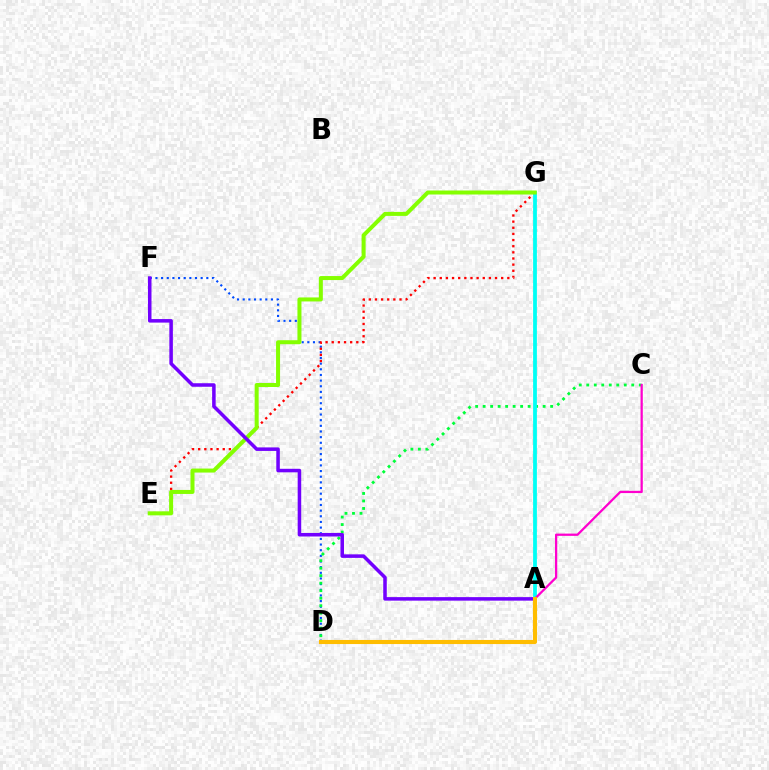{('D', 'F'): [{'color': '#004bff', 'line_style': 'dotted', 'thickness': 1.54}], ('C', 'D'): [{'color': '#00ff39', 'line_style': 'dotted', 'thickness': 2.04}], ('E', 'G'): [{'color': '#ff0000', 'line_style': 'dotted', 'thickness': 1.67}, {'color': '#84ff00', 'line_style': 'solid', 'thickness': 2.89}], ('A', 'G'): [{'color': '#00fff6', 'line_style': 'solid', 'thickness': 2.72}], ('A', 'F'): [{'color': '#7200ff', 'line_style': 'solid', 'thickness': 2.54}], ('A', 'C'): [{'color': '#ff00cf', 'line_style': 'solid', 'thickness': 1.63}], ('A', 'D'): [{'color': '#ffbd00', 'line_style': 'solid', 'thickness': 2.95}]}